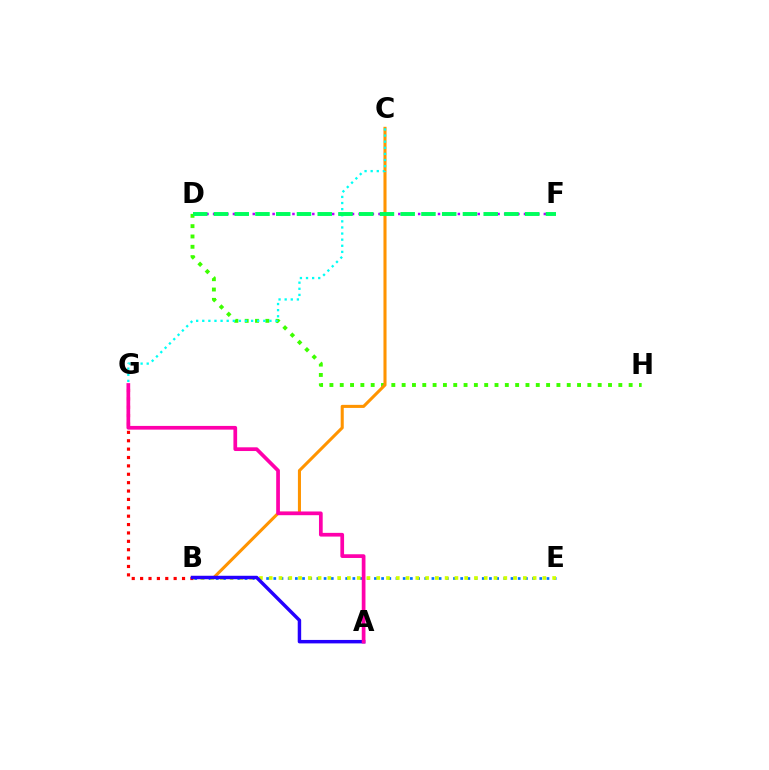{('D', 'H'): [{'color': '#3dff00', 'line_style': 'dotted', 'thickness': 2.8}], ('B', 'G'): [{'color': '#ff0000', 'line_style': 'dotted', 'thickness': 2.28}], ('B', 'C'): [{'color': '#ff9400', 'line_style': 'solid', 'thickness': 2.21}], ('B', 'E'): [{'color': '#0074ff', 'line_style': 'dotted', 'thickness': 1.95}, {'color': '#d1ff00', 'line_style': 'dotted', 'thickness': 2.66}], ('A', 'B'): [{'color': '#2500ff', 'line_style': 'solid', 'thickness': 2.49}], ('C', 'G'): [{'color': '#00fff6', 'line_style': 'dotted', 'thickness': 1.66}], ('D', 'F'): [{'color': '#b900ff', 'line_style': 'dotted', 'thickness': 1.8}, {'color': '#00ff5c', 'line_style': 'dashed', 'thickness': 2.82}], ('A', 'G'): [{'color': '#ff00ac', 'line_style': 'solid', 'thickness': 2.67}]}